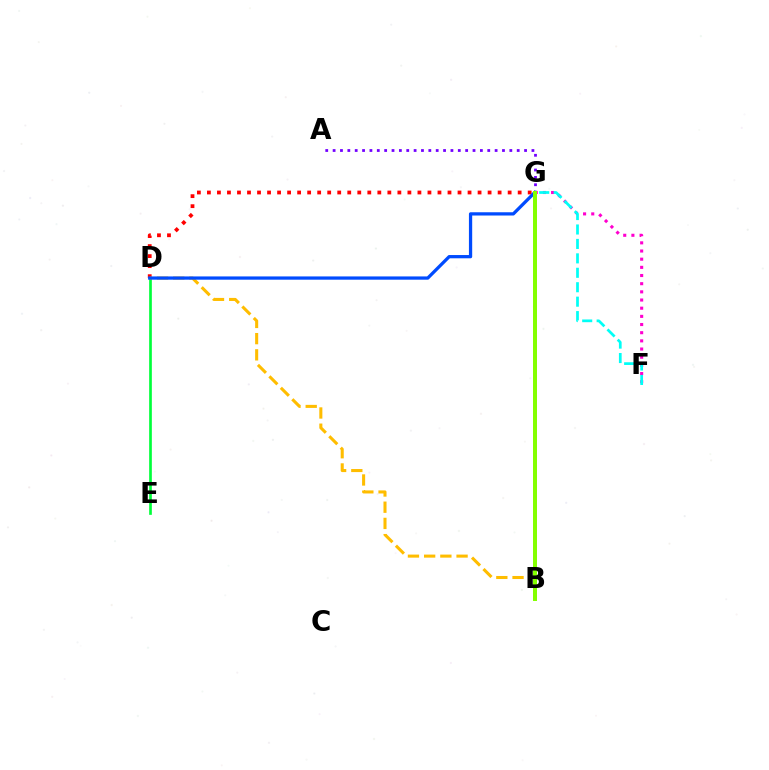{('F', 'G'): [{'color': '#ff00cf', 'line_style': 'dotted', 'thickness': 2.22}, {'color': '#00fff6', 'line_style': 'dashed', 'thickness': 1.96}], ('A', 'G'): [{'color': '#7200ff', 'line_style': 'dotted', 'thickness': 2.0}], ('D', 'E'): [{'color': '#00ff39', 'line_style': 'solid', 'thickness': 1.92}], ('D', 'G'): [{'color': '#ff0000', 'line_style': 'dotted', 'thickness': 2.72}, {'color': '#004bff', 'line_style': 'solid', 'thickness': 2.35}], ('B', 'D'): [{'color': '#ffbd00', 'line_style': 'dashed', 'thickness': 2.2}], ('B', 'G'): [{'color': '#84ff00', 'line_style': 'solid', 'thickness': 2.87}]}